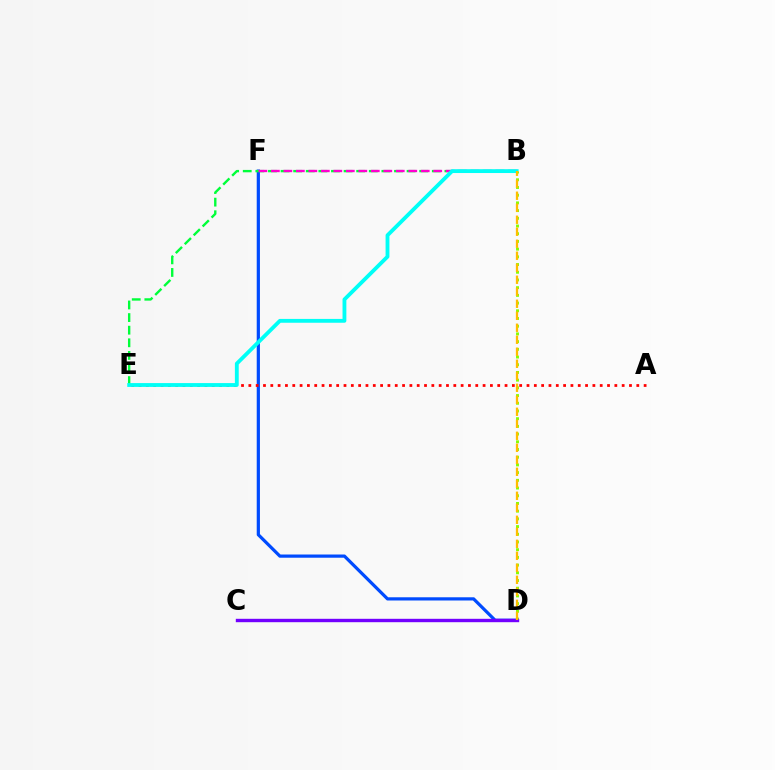{('D', 'F'): [{'color': '#004bff', 'line_style': 'solid', 'thickness': 2.32}], ('A', 'E'): [{'color': '#ff0000', 'line_style': 'dotted', 'thickness': 1.99}], ('B', 'E'): [{'color': '#00ff39', 'line_style': 'dashed', 'thickness': 1.71}, {'color': '#00fff6', 'line_style': 'solid', 'thickness': 2.76}], ('B', 'F'): [{'color': '#ff00cf', 'line_style': 'dashed', 'thickness': 1.7}], ('B', 'D'): [{'color': '#84ff00', 'line_style': 'dotted', 'thickness': 2.09}, {'color': '#ffbd00', 'line_style': 'dashed', 'thickness': 1.63}], ('C', 'D'): [{'color': '#7200ff', 'line_style': 'solid', 'thickness': 2.44}]}